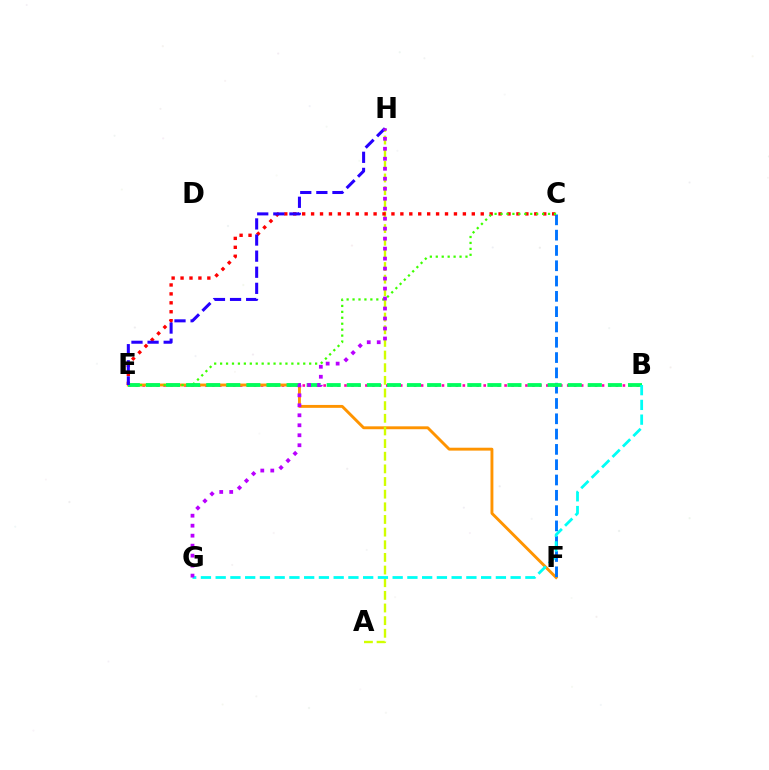{('B', 'E'): [{'color': '#ff00ac', 'line_style': 'dotted', 'thickness': 1.89}, {'color': '#00ff5c', 'line_style': 'dashed', 'thickness': 2.73}], ('E', 'F'): [{'color': '#ff9400', 'line_style': 'solid', 'thickness': 2.08}], ('A', 'H'): [{'color': '#d1ff00', 'line_style': 'dashed', 'thickness': 1.72}], ('C', 'F'): [{'color': '#0074ff', 'line_style': 'dashed', 'thickness': 2.08}], ('C', 'E'): [{'color': '#ff0000', 'line_style': 'dotted', 'thickness': 2.43}, {'color': '#3dff00', 'line_style': 'dotted', 'thickness': 1.61}], ('B', 'G'): [{'color': '#00fff6', 'line_style': 'dashed', 'thickness': 2.0}], ('E', 'H'): [{'color': '#2500ff', 'line_style': 'dashed', 'thickness': 2.19}], ('G', 'H'): [{'color': '#b900ff', 'line_style': 'dotted', 'thickness': 2.71}]}